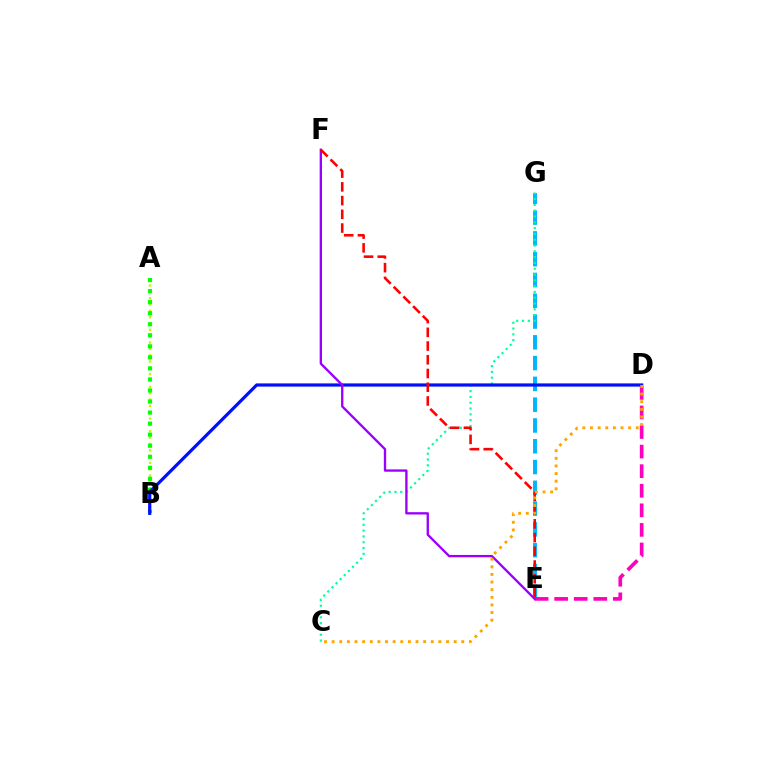{('E', 'G'): [{'color': '#00b5ff', 'line_style': 'dashed', 'thickness': 2.82}], ('A', 'B'): [{'color': '#b3ff00', 'line_style': 'dotted', 'thickness': 1.72}, {'color': '#08ff00', 'line_style': 'dotted', 'thickness': 3.0}], ('D', 'E'): [{'color': '#ff00bd', 'line_style': 'dashed', 'thickness': 2.66}], ('C', 'G'): [{'color': '#00ff9d', 'line_style': 'dotted', 'thickness': 1.58}], ('B', 'D'): [{'color': '#0010ff', 'line_style': 'solid', 'thickness': 2.31}], ('E', 'F'): [{'color': '#9b00ff', 'line_style': 'solid', 'thickness': 1.68}, {'color': '#ff0000', 'line_style': 'dashed', 'thickness': 1.87}], ('C', 'D'): [{'color': '#ffa500', 'line_style': 'dotted', 'thickness': 2.07}]}